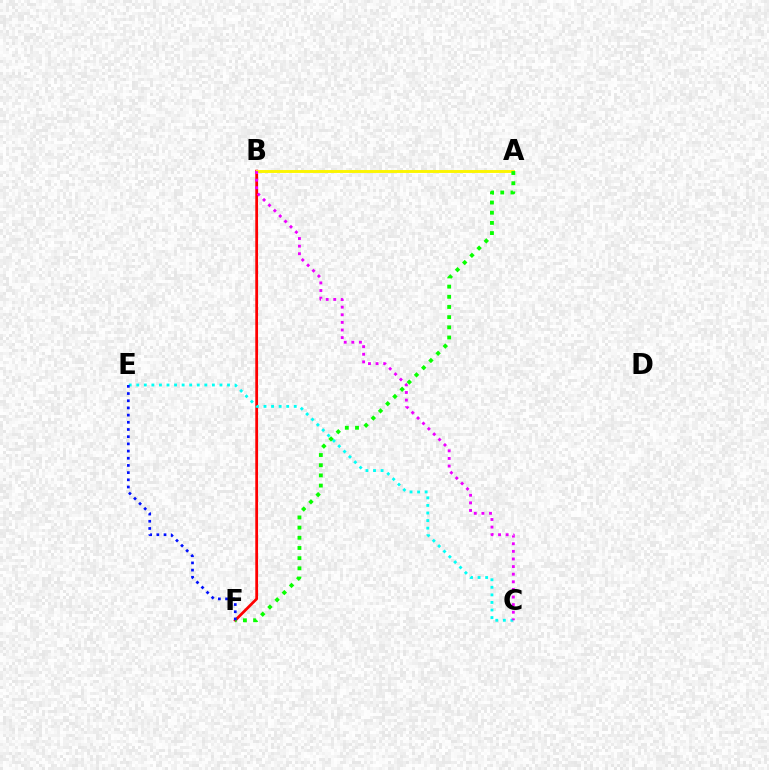{('B', 'F'): [{'color': '#ff0000', 'line_style': 'solid', 'thickness': 2.0}], ('C', 'E'): [{'color': '#00fff6', 'line_style': 'dotted', 'thickness': 2.05}], ('A', 'B'): [{'color': '#fcf500', 'line_style': 'solid', 'thickness': 2.1}], ('A', 'F'): [{'color': '#08ff00', 'line_style': 'dotted', 'thickness': 2.77}], ('B', 'C'): [{'color': '#ee00ff', 'line_style': 'dotted', 'thickness': 2.07}], ('E', 'F'): [{'color': '#0010ff', 'line_style': 'dotted', 'thickness': 1.95}]}